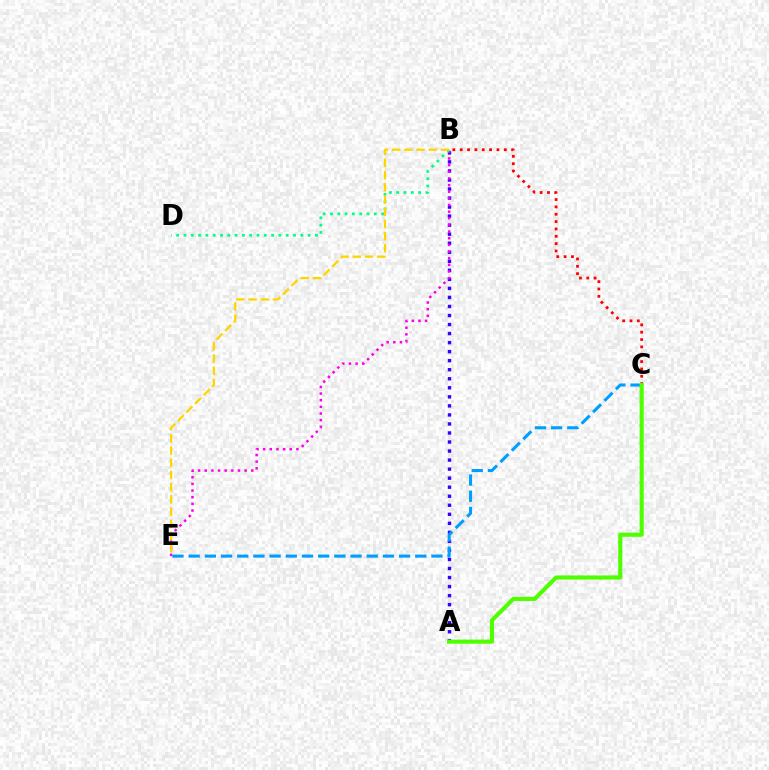{('A', 'B'): [{'color': '#3700ff', 'line_style': 'dotted', 'thickness': 2.45}], ('B', 'C'): [{'color': '#ff0000', 'line_style': 'dotted', 'thickness': 2.0}], ('B', 'E'): [{'color': '#ff00ed', 'line_style': 'dotted', 'thickness': 1.81}, {'color': '#ffd500', 'line_style': 'dashed', 'thickness': 1.66}], ('B', 'D'): [{'color': '#00ff86', 'line_style': 'dotted', 'thickness': 1.98}], ('C', 'E'): [{'color': '#009eff', 'line_style': 'dashed', 'thickness': 2.2}], ('A', 'C'): [{'color': '#4fff00', 'line_style': 'solid', 'thickness': 2.97}]}